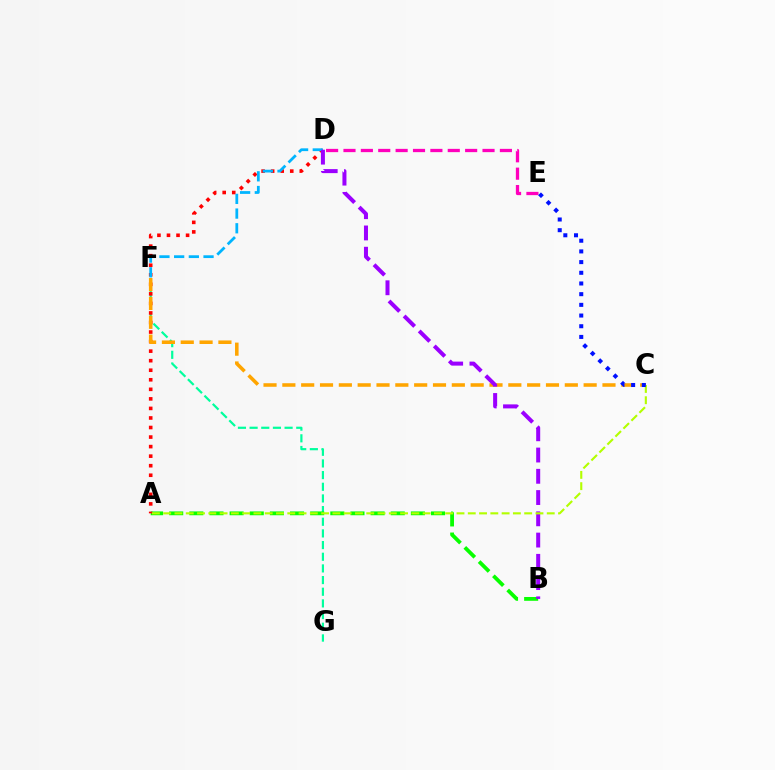{('F', 'G'): [{'color': '#00ff9d', 'line_style': 'dashed', 'thickness': 1.58}], ('A', 'B'): [{'color': '#08ff00', 'line_style': 'dashed', 'thickness': 2.74}], ('A', 'D'): [{'color': '#ff0000', 'line_style': 'dotted', 'thickness': 2.59}], ('C', 'F'): [{'color': '#ffa500', 'line_style': 'dashed', 'thickness': 2.56}], ('D', 'F'): [{'color': '#00b5ff', 'line_style': 'dashed', 'thickness': 2.0}], ('B', 'D'): [{'color': '#9b00ff', 'line_style': 'dashed', 'thickness': 2.89}], ('A', 'C'): [{'color': '#b3ff00', 'line_style': 'dashed', 'thickness': 1.53}], ('D', 'E'): [{'color': '#ff00bd', 'line_style': 'dashed', 'thickness': 2.36}], ('C', 'E'): [{'color': '#0010ff', 'line_style': 'dotted', 'thickness': 2.9}]}